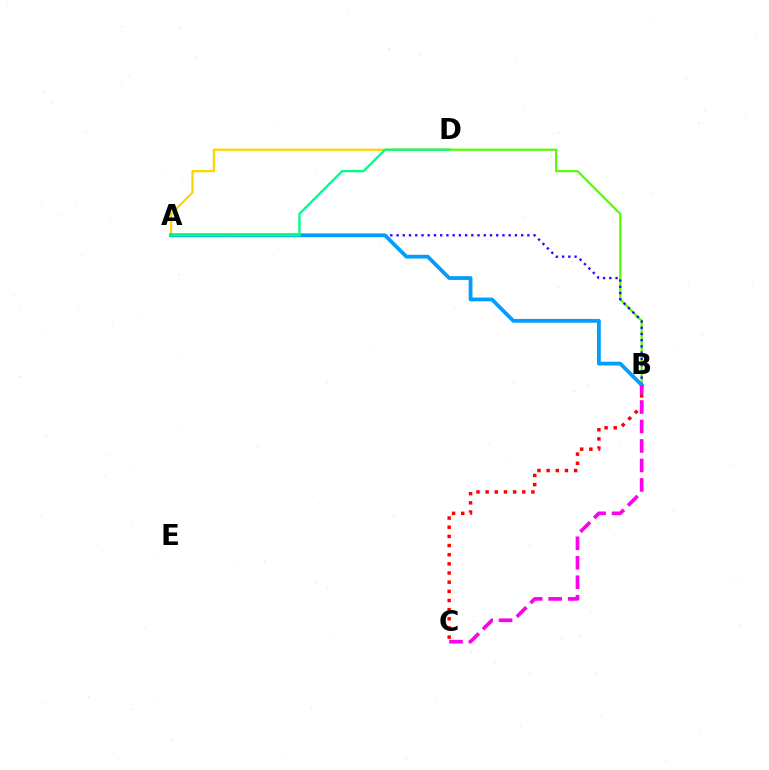{('B', 'D'): [{'color': '#4fff00', 'line_style': 'solid', 'thickness': 1.57}], ('A', 'B'): [{'color': '#3700ff', 'line_style': 'dotted', 'thickness': 1.69}, {'color': '#009eff', 'line_style': 'solid', 'thickness': 2.72}], ('A', 'D'): [{'color': '#ffd500', 'line_style': 'solid', 'thickness': 1.62}, {'color': '#00ff86', 'line_style': 'solid', 'thickness': 1.71}], ('B', 'C'): [{'color': '#ff0000', 'line_style': 'dotted', 'thickness': 2.49}, {'color': '#ff00ed', 'line_style': 'dashed', 'thickness': 2.65}]}